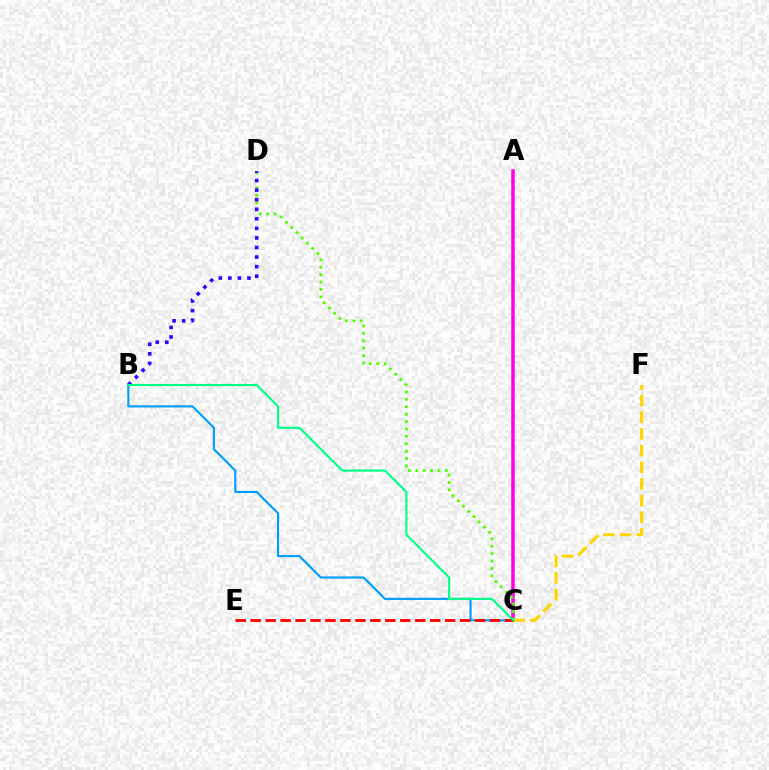{('B', 'C'): [{'color': '#009eff', 'line_style': 'solid', 'thickness': 1.55}, {'color': '#00ff86', 'line_style': 'solid', 'thickness': 1.54}], ('A', 'C'): [{'color': '#ff00ed', 'line_style': 'solid', 'thickness': 2.53}], ('C', 'D'): [{'color': '#4fff00', 'line_style': 'dotted', 'thickness': 2.01}], ('B', 'D'): [{'color': '#3700ff', 'line_style': 'dotted', 'thickness': 2.6}], ('C', 'F'): [{'color': '#ffd500', 'line_style': 'dashed', 'thickness': 2.27}], ('C', 'E'): [{'color': '#ff0000', 'line_style': 'dashed', 'thickness': 2.03}]}